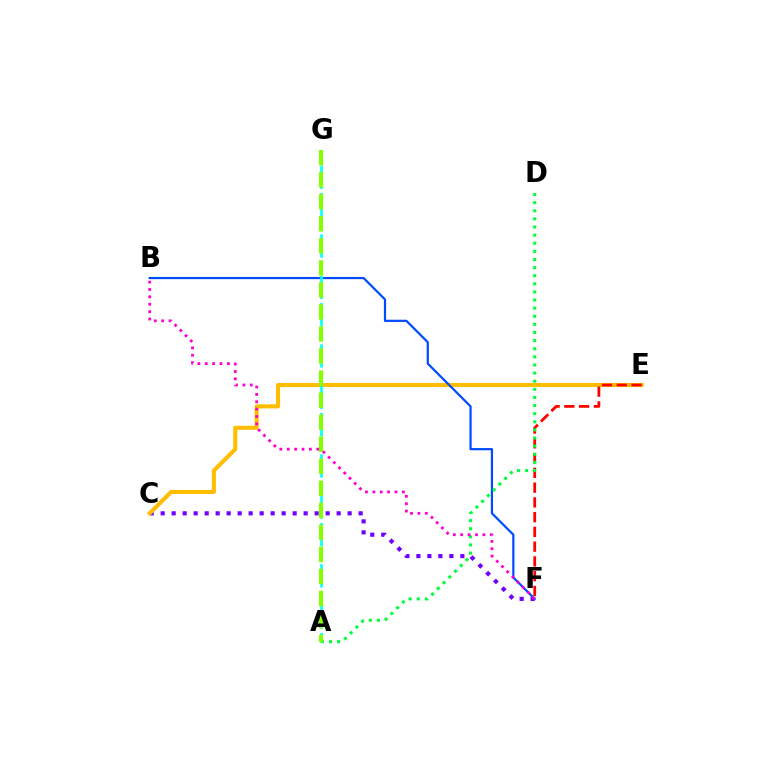{('C', 'F'): [{'color': '#7200ff', 'line_style': 'dotted', 'thickness': 2.99}], ('C', 'E'): [{'color': '#ffbd00', 'line_style': 'solid', 'thickness': 2.92}], ('B', 'F'): [{'color': '#004bff', 'line_style': 'solid', 'thickness': 1.59}, {'color': '#ff00cf', 'line_style': 'dotted', 'thickness': 2.01}], ('A', 'G'): [{'color': '#00fff6', 'line_style': 'dashed', 'thickness': 1.87}, {'color': '#84ff00', 'line_style': 'dashed', 'thickness': 2.99}], ('E', 'F'): [{'color': '#ff0000', 'line_style': 'dashed', 'thickness': 2.01}], ('A', 'D'): [{'color': '#00ff39', 'line_style': 'dotted', 'thickness': 2.2}]}